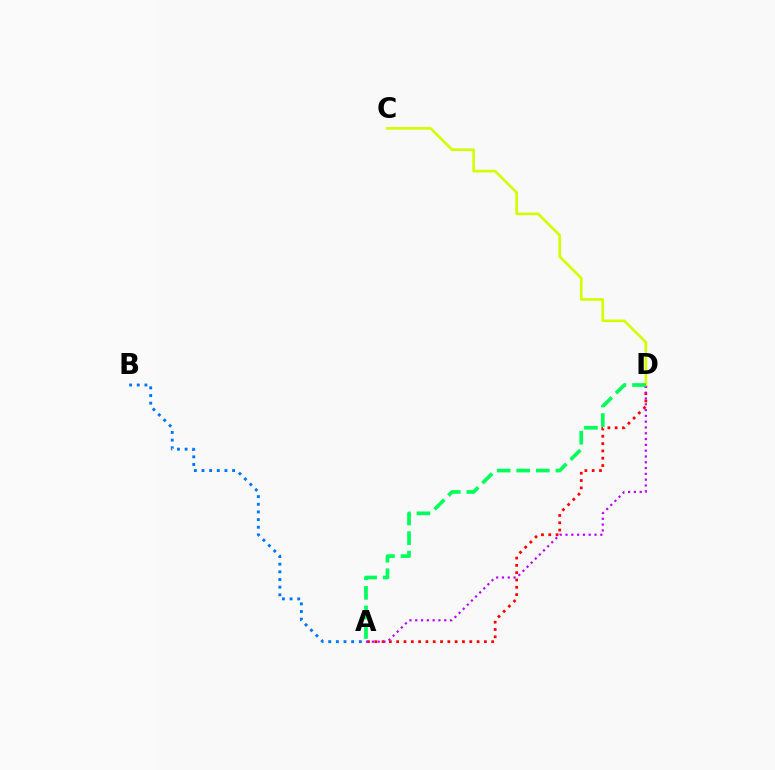{('A', 'D'): [{'color': '#ff0000', 'line_style': 'dotted', 'thickness': 1.99}, {'color': '#b900ff', 'line_style': 'dotted', 'thickness': 1.58}, {'color': '#00ff5c', 'line_style': 'dashed', 'thickness': 2.66}], ('A', 'B'): [{'color': '#0074ff', 'line_style': 'dotted', 'thickness': 2.08}], ('C', 'D'): [{'color': '#d1ff00', 'line_style': 'solid', 'thickness': 1.92}]}